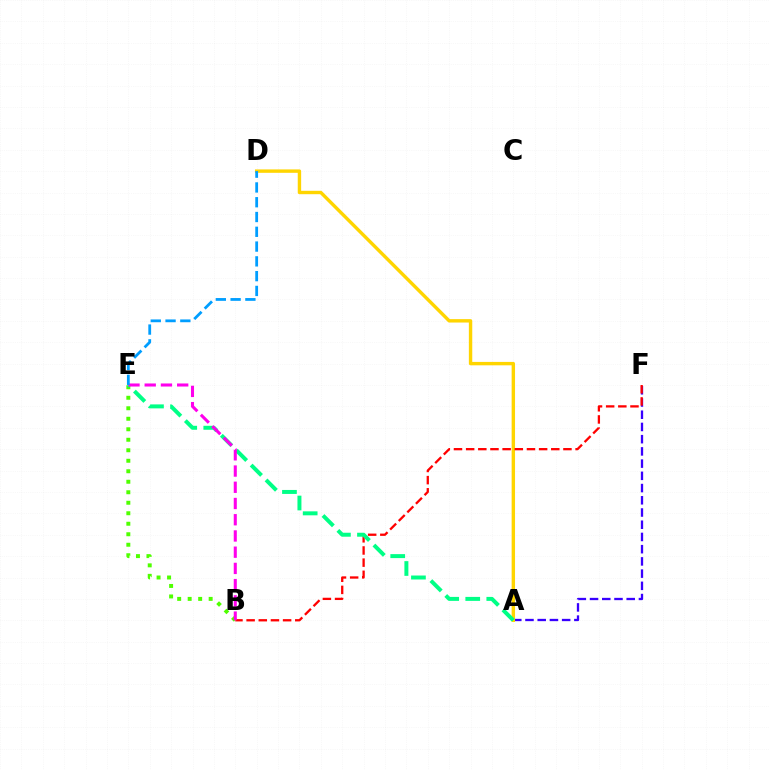{('A', 'F'): [{'color': '#3700ff', 'line_style': 'dashed', 'thickness': 1.66}], ('A', 'D'): [{'color': '#ffd500', 'line_style': 'solid', 'thickness': 2.45}], ('B', 'F'): [{'color': '#ff0000', 'line_style': 'dashed', 'thickness': 1.65}], ('B', 'E'): [{'color': '#4fff00', 'line_style': 'dotted', 'thickness': 2.85}, {'color': '#ff00ed', 'line_style': 'dashed', 'thickness': 2.2}], ('A', 'E'): [{'color': '#00ff86', 'line_style': 'dashed', 'thickness': 2.86}], ('D', 'E'): [{'color': '#009eff', 'line_style': 'dashed', 'thickness': 2.01}]}